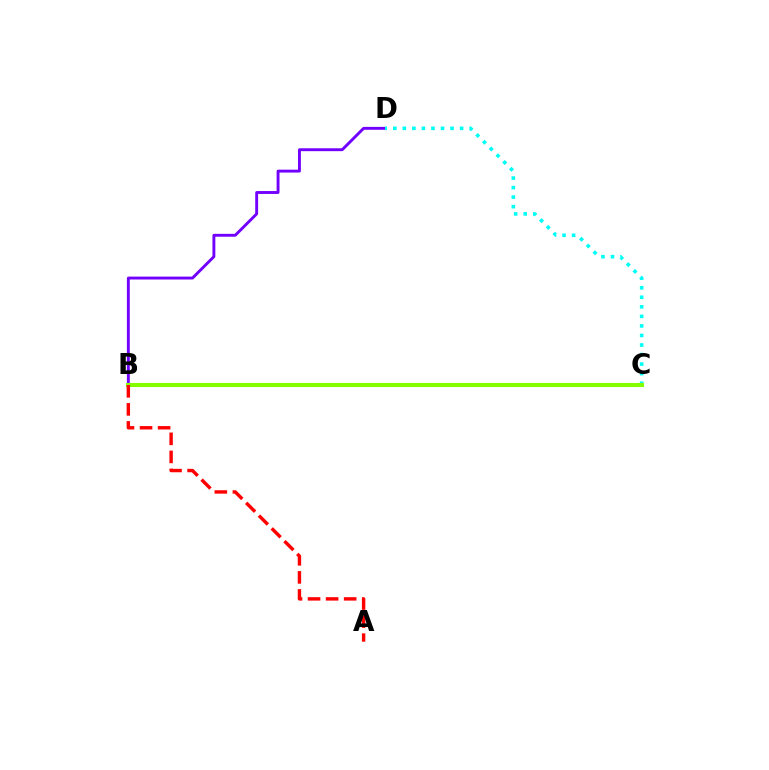{('B', 'D'): [{'color': '#7200ff', 'line_style': 'solid', 'thickness': 2.08}], ('C', 'D'): [{'color': '#00fff6', 'line_style': 'dotted', 'thickness': 2.59}], ('B', 'C'): [{'color': '#84ff00', 'line_style': 'solid', 'thickness': 2.94}], ('A', 'B'): [{'color': '#ff0000', 'line_style': 'dashed', 'thickness': 2.45}]}